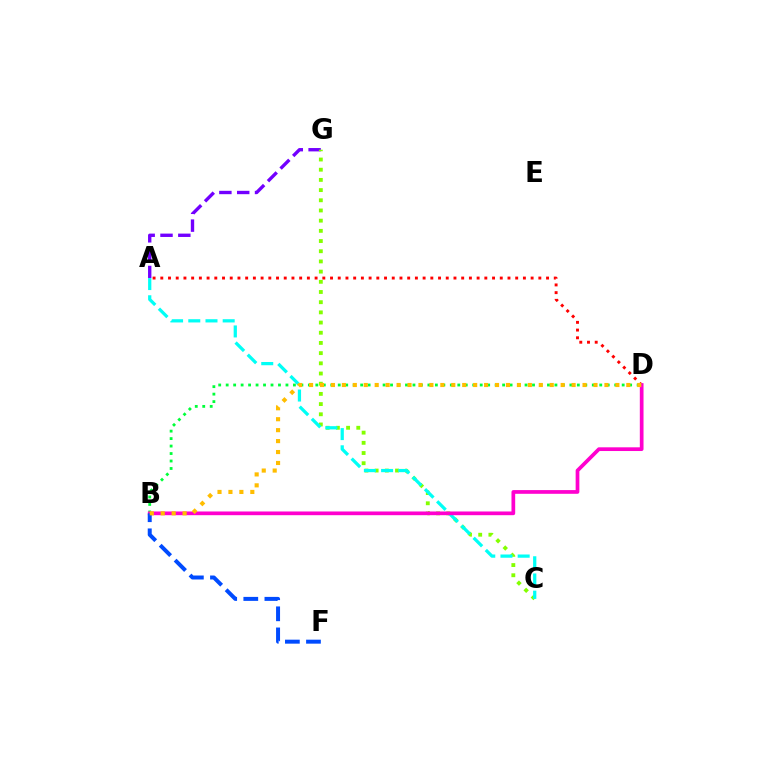{('A', 'G'): [{'color': '#7200ff', 'line_style': 'dashed', 'thickness': 2.42}], ('A', 'D'): [{'color': '#ff0000', 'line_style': 'dotted', 'thickness': 2.1}], ('C', 'G'): [{'color': '#84ff00', 'line_style': 'dotted', 'thickness': 2.77}], ('A', 'C'): [{'color': '#00fff6', 'line_style': 'dashed', 'thickness': 2.34}], ('B', 'D'): [{'color': '#00ff39', 'line_style': 'dotted', 'thickness': 2.03}, {'color': '#ff00cf', 'line_style': 'solid', 'thickness': 2.67}, {'color': '#ffbd00', 'line_style': 'dotted', 'thickness': 2.97}], ('B', 'F'): [{'color': '#004bff', 'line_style': 'dashed', 'thickness': 2.87}]}